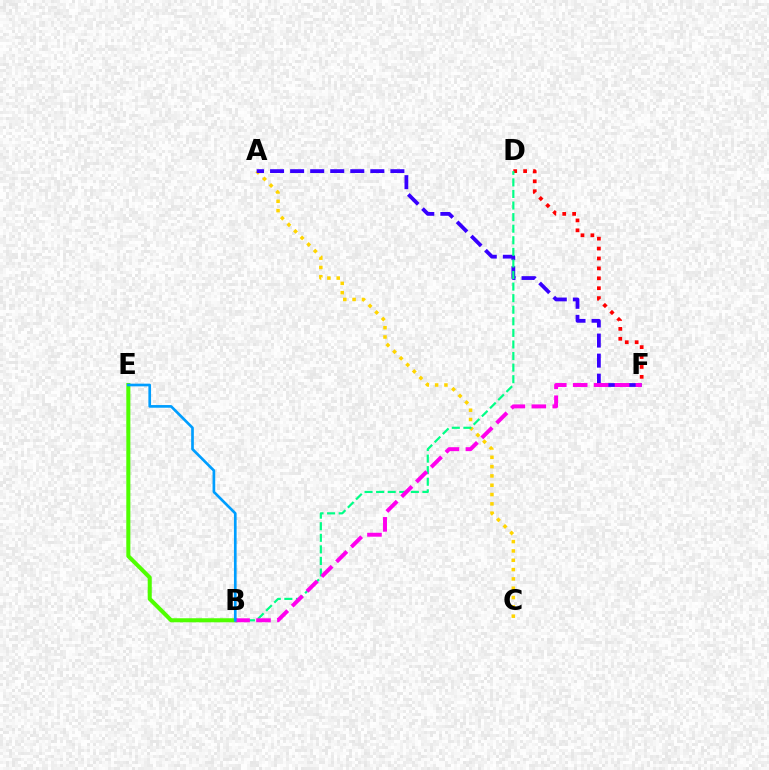{('A', 'C'): [{'color': '#ffd500', 'line_style': 'dotted', 'thickness': 2.53}], ('D', 'F'): [{'color': '#ff0000', 'line_style': 'dotted', 'thickness': 2.69}], ('A', 'F'): [{'color': '#3700ff', 'line_style': 'dashed', 'thickness': 2.72}], ('B', 'E'): [{'color': '#4fff00', 'line_style': 'solid', 'thickness': 2.92}, {'color': '#009eff', 'line_style': 'solid', 'thickness': 1.93}], ('B', 'D'): [{'color': '#00ff86', 'line_style': 'dashed', 'thickness': 1.57}], ('B', 'F'): [{'color': '#ff00ed', 'line_style': 'dashed', 'thickness': 2.84}]}